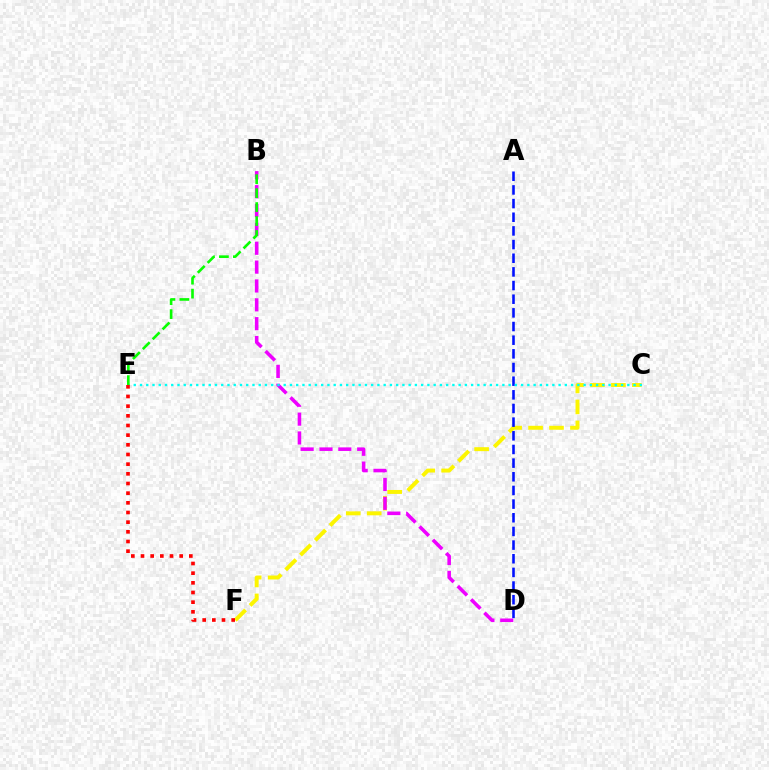{('C', 'F'): [{'color': '#fcf500', 'line_style': 'dashed', 'thickness': 2.84}], ('B', 'D'): [{'color': '#ee00ff', 'line_style': 'dashed', 'thickness': 2.56}], ('A', 'D'): [{'color': '#0010ff', 'line_style': 'dashed', 'thickness': 1.86}], ('C', 'E'): [{'color': '#00fff6', 'line_style': 'dotted', 'thickness': 1.7}], ('B', 'E'): [{'color': '#08ff00', 'line_style': 'dashed', 'thickness': 1.9}], ('E', 'F'): [{'color': '#ff0000', 'line_style': 'dotted', 'thickness': 2.63}]}